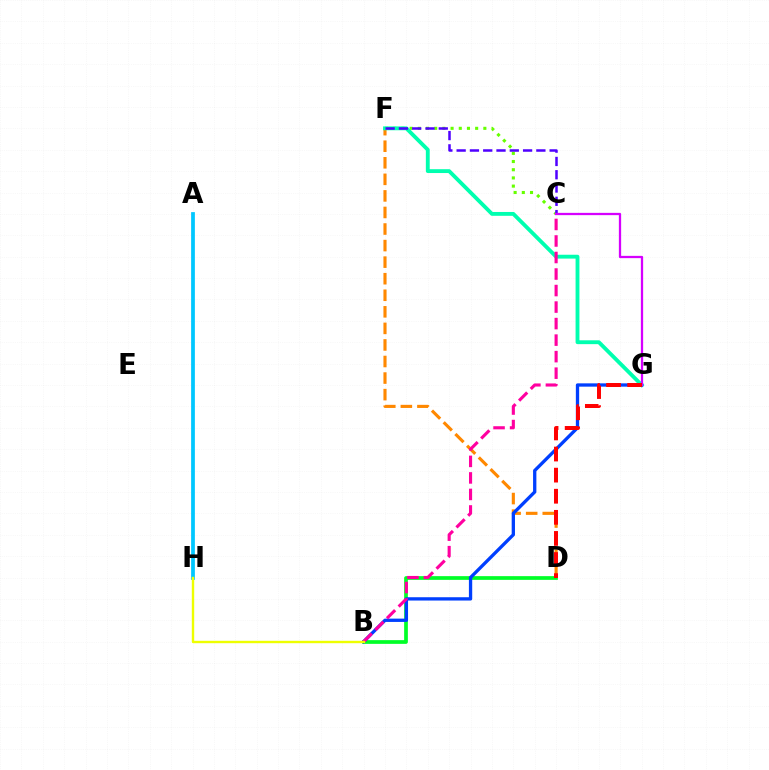{('A', 'H'): [{'color': '#00c7ff', 'line_style': 'solid', 'thickness': 2.7}], ('D', 'F'): [{'color': '#ff8800', 'line_style': 'dashed', 'thickness': 2.25}], ('B', 'D'): [{'color': '#00ff27', 'line_style': 'solid', 'thickness': 2.68}], ('C', 'F'): [{'color': '#66ff00', 'line_style': 'dotted', 'thickness': 2.23}, {'color': '#4f00ff', 'line_style': 'dashed', 'thickness': 1.81}], ('F', 'G'): [{'color': '#00ffaf', 'line_style': 'solid', 'thickness': 2.77}], ('B', 'G'): [{'color': '#003fff', 'line_style': 'solid', 'thickness': 2.38}], ('B', 'C'): [{'color': '#ff00a0', 'line_style': 'dashed', 'thickness': 2.24}], ('C', 'G'): [{'color': '#d600ff', 'line_style': 'solid', 'thickness': 1.64}], ('D', 'G'): [{'color': '#ff0000', 'line_style': 'dashed', 'thickness': 2.87}], ('B', 'H'): [{'color': '#eeff00', 'line_style': 'solid', 'thickness': 1.72}]}